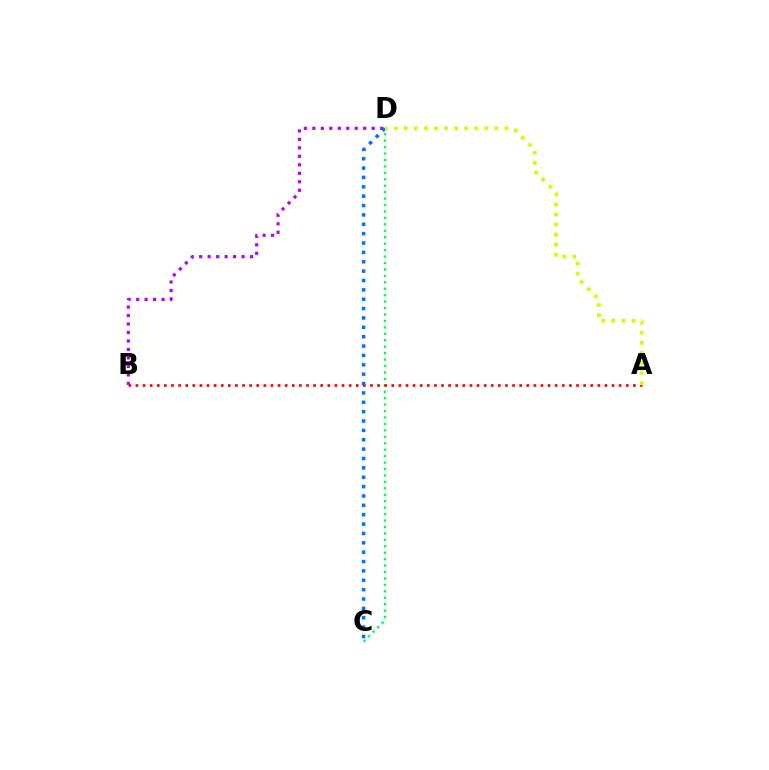{('C', 'D'): [{'color': '#00ff5c', 'line_style': 'dotted', 'thickness': 1.75}, {'color': '#0074ff', 'line_style': 'dotted', 'thickness': 2.55}], ('A', 'B'): [{'color': '#ff0000', 'line_style': 'dotted', 'thickness': 1.93}], ('B', 'D'): [{'color': '#b900ff', 'line_style': 'dotted', 'thickness': 2.3}], ('A', 'D'): [{'color': '#d1ff00', 'line_style': 'dotted', 'thickness': 2.74}]}